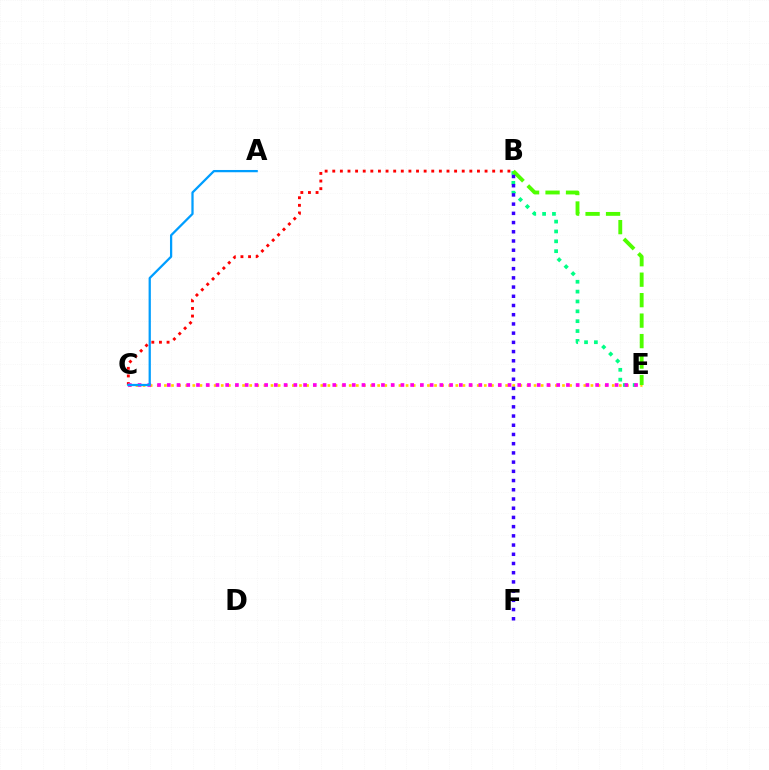{('C', 'E'): [{'color': '#ffd500', 'line_style': 'dotted', 'thickness': 1.93}, {'color': '#ff00ed', 'line_style': 'dotted', 'thickness': 2.65}], ('B', 'C'): [{'color': '#ff0000', 'line_style': 'dotted', 'thickness': 2.07}], ('B', 'E'): [{'color': '#00ff86', 'line_style': 'dotted', 'thickness': 2.68}, {'color': '#4fff00', 'line_style': 'dashed', 'thickness': 2.78}], ('A', 'C'): [{'color': '#009eff', 'line_style': 'solid', 'thickness': 1.63}], ('B', 'F'): [{'color': '#3700ff', 'line_style': 'dotted', 'thickness': 2.5}]}